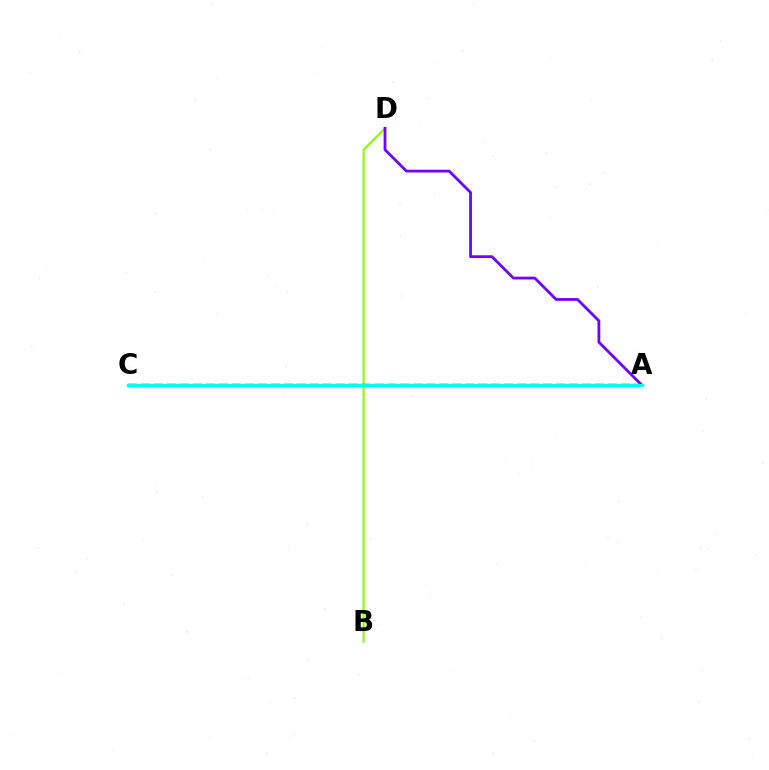{('B', 'D'): [{'color': '#84ff00', 'line_style': 'solid', 'thickness': 1.54}], ('A', 'C'): [{'color': '#ff0000', 'line_style': 'dashed', 'thickness': 1.76}, {'color': '#00fff6', 'line_style': 'solid', 'thickness': 2.4}], ('A', 'D'): [{'color': '#7200ff', 'line_style': 'solid', 'thickness': 2.0}]}